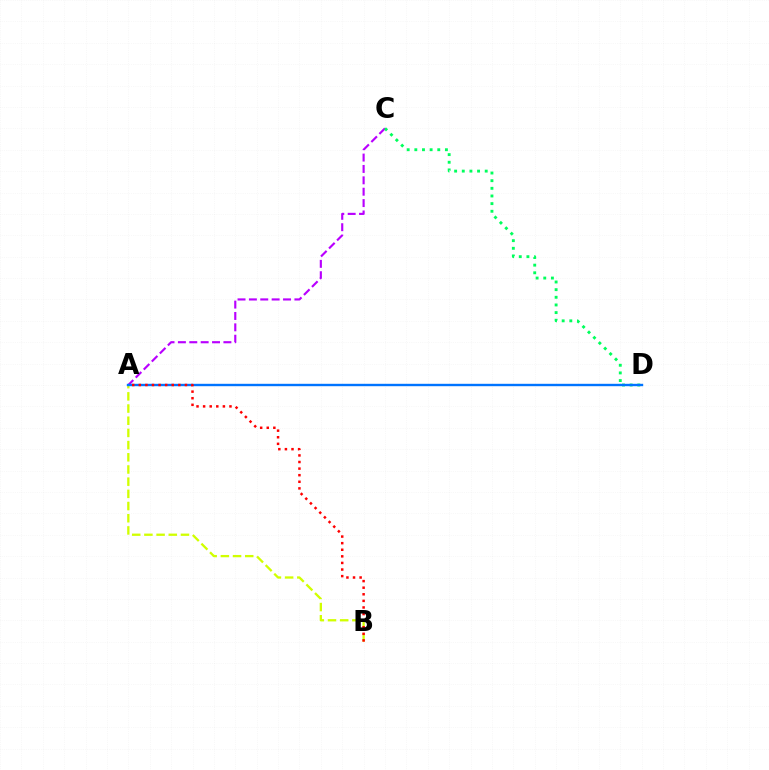{('A', 'C'): [{'color': '#b900ff', 'line_style': 'dashed', 'thickness': 1.55}], ('C', 'D'): [{'color': '#00ff5c', 'line_style': 'dotted', 'thickness': 2.08}], ('A', 'B'): [{'color': '#d1ff00', 'line_style': 'dashed', 'thickness': 1.66}, {'color': '#ff0000', 'line_style': 'dotted', 'thickness': 1.79}], ('A', 'D'): [{'color': '#0074ff', 'line_style': 'solid', 'thickness': 1.72}]}